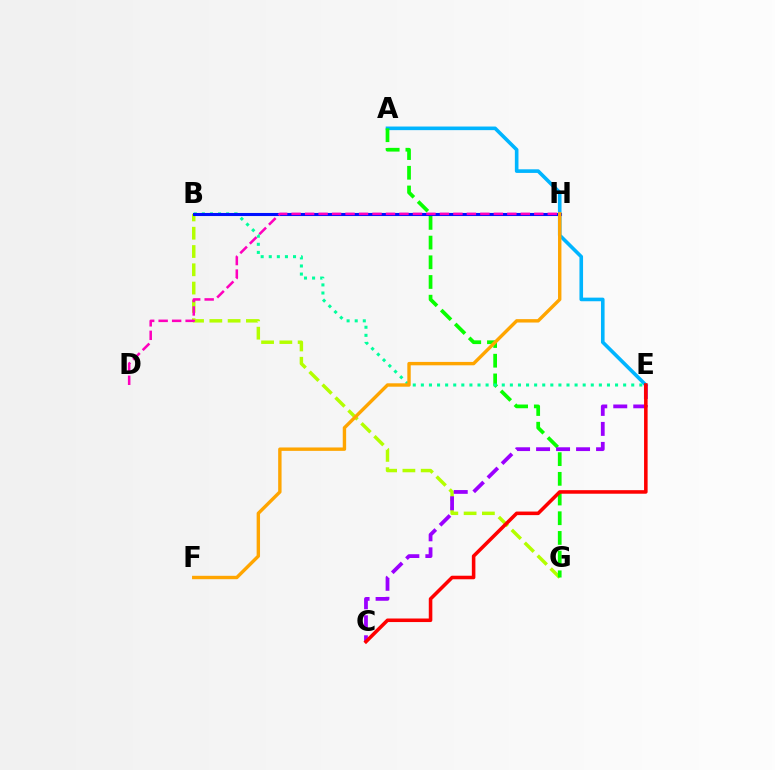{('A', 'E'): [{'color': '#00b5ff', 'line_style': 'solid', 'thickness': 2.6}], ('B', 'G'): [{'color': '#b3ff00', 'line_style': 'dashed', 'thickness': 2.48}], ('A', 'G'): [{'color': '#08ff00', 'line_style': 'dashed', 'thickness': 2.68}], ('B', 'E'): [{'color': '#00ff9d', 'line_style': 'dotted', 'thickness': 2.2}], ('B', 'H'): [{'color': '#0010ff', 'line_style': 'solid', 'thickness': 2.21}], ('F', 'H'): [{'color': '#ffa500', 'line_style': 'solid', 'thickness': 2.44}], ('C', 'E'): [{'color': '#9b00ff', 'line_style': 'dashed', 'thickness': 2.72}, {'color': '#ff0000', 'line_style': 'solid', 'thickness': 2.56}], ('D', 'H'): [{'color': '#ff00bd', 'line_style': 'dashed', 'thickness': 1.83}]}